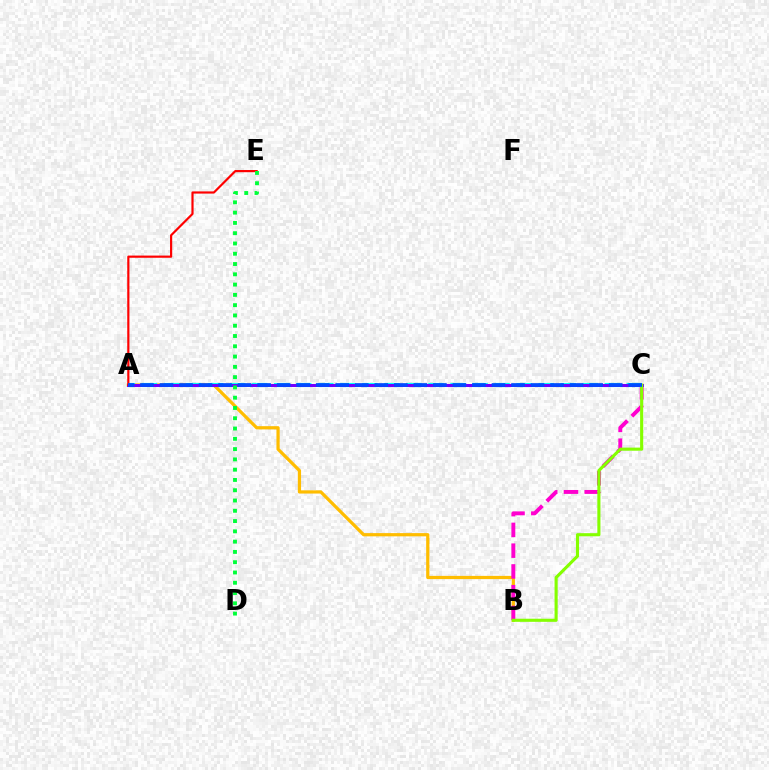{('A', 'B'): [{'color': '#ffbd00', 'line_style': 'solid', 'thickness': 2.32}], ('B', 'C'): [{'color': '#ff00cf', 'line_style': 'dashed', 'thickness': 2.82}, {'color': '#84ff00', 'line_style': 'solid', 'thickness': 2.24}], ('A', 'C'): [{'color': '#00fff6', 'line_style': 'dashed', 'thickness': 2.99}, {'color': '#7200ff', 'line_style': 'solid', 'thickness': 2.17}, {'color': '#004bff', 'line_style': 'dashed', 'thickness': 2.65}], ('A', 'E'): [{'color': '#ff0000', 'line_style': 'solid', 'thickness': 1.57}], ('D', 'E'): [{'color': '#00ff39', 'line_style': 'dotted', 'thickness': 2.79}]}